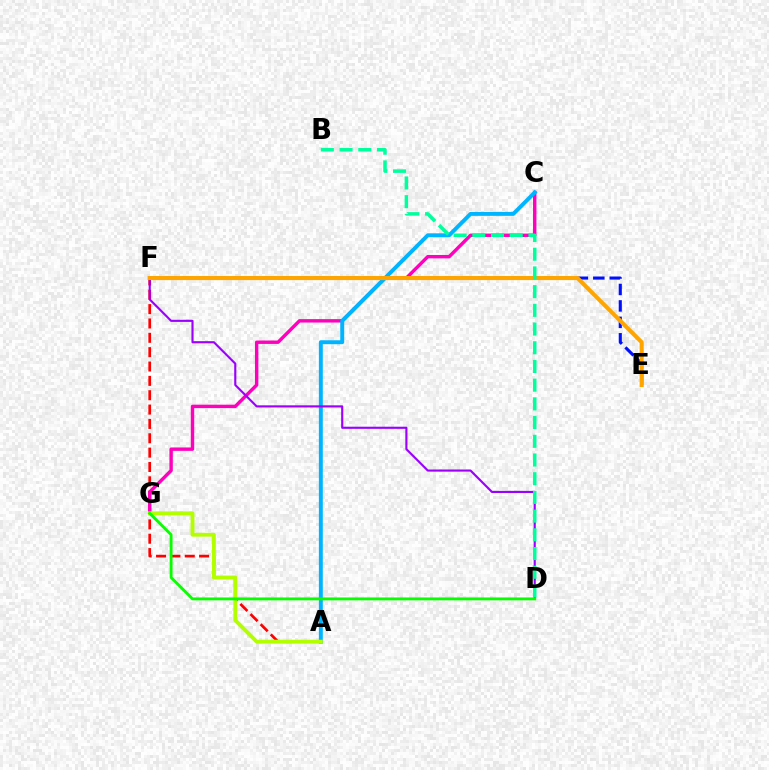{('E', 'F'): [{'color': '#0010ff', 'line_style': 'dashed', 'thickness': 2.23}, {'color': '#ffa500', 'line_style': 'solid', 'thickness': 2.93}], ('A', 'F'): [{'color': '#ff0000', 'line_style': 'dashed', 'thickness': 1.95}], ('C', 'G'): [{'color': '#ff00bd', 'line_style': 'solid', 'thickness': 2.45}], ('A', 'C'): [{'color': '#00b5ff', 'line_style': 'solid', 'thickness': 2.83}], ('D', 'F'): [{'color': '#9b00ff', 'line_style': 'solid', 'thickness': 1.53}], ('A', 'G'): [{'color': '#b3ff00', 'line_style': 'solid', 'thickness': 2.77}], ('B', 'D'): [{'color': '#00ff9d', 'line_style': 'dashed', 'thickness': 2.54}], ('D', 'G'): [{'color': '#08ff00', 'line_style': 'solid', 'thickness': 2.07}]}